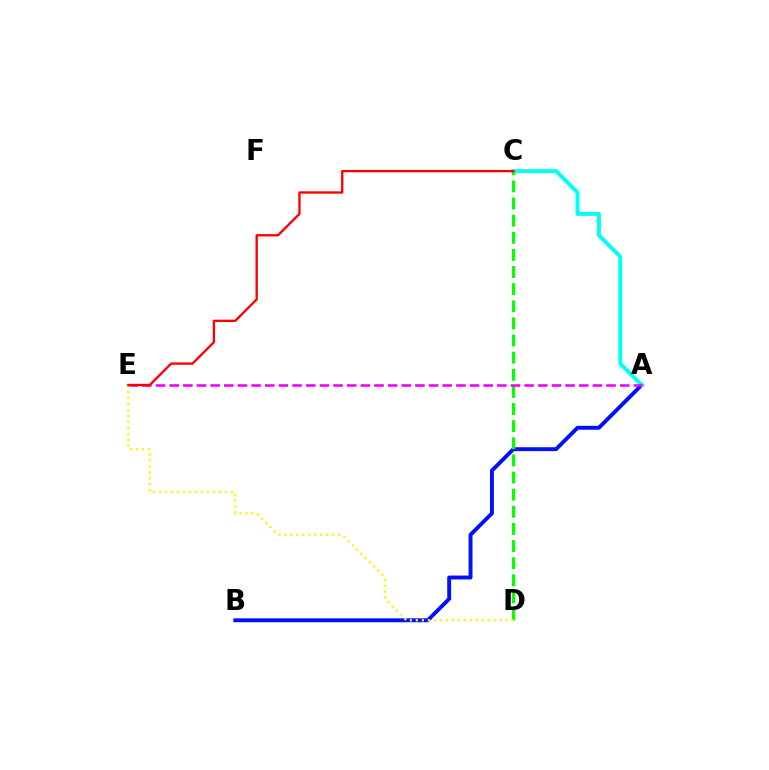{('A', 'B'): [{'color': '#0010ff', 'line_style': 'solid', 'thickness': 2.81}], ('A', 'C'): [{'color': '#00fff6', 'line_style': 'solid', 'thickness': 2.86}], ('C', 'D'): [{'color': '#08ff00', 'line_style': 'dashed', 'thickness': 2.33}], ('A', 'E'): [{'color': '#ee00ff', 'line_style': 'dashed', 'thickness': 1.85}], ('D', 'E'): [{'color': '#fcf500', 'line_style': 'dotted', 'thickness': 1.63}], ('C', 'E'): [{'color': '#ff0000', 'line_style': 'solid', 'thickness': 1.69}]}